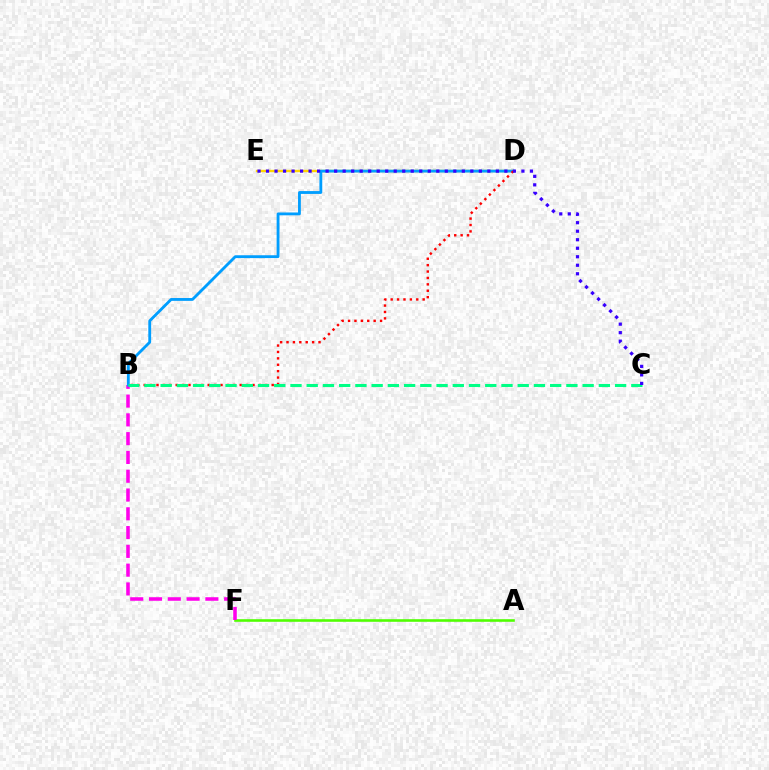{('A', 'F'): [{'color': '#4fff00', 'line_style': 'solid', 'thickness': 1.87}], ('D', 'E'): [{'color': '#ffd500', 'line_style': 'solid', 'thickness': 1.71}], ('B', 'F'): [{'color': '#ff00ed', 'line_style': 'dashed', 'thickness': 2.55}], ('B', 'D'): [{'color': '#009eff', 'line_style': 'solid', 'thickness': 2.04}, {'color': '#ff0000', 'line_style': 'dotted', 'thickness': 1.74}], ('B', 'C'): [{'color': '#00ff86', 'line_style': 'dashed', 'thickness': 2.2}], ('C', 'E'): [{'color': '#3700ff', 'line_style': 'dotted', 'thickness': 2.31}]}